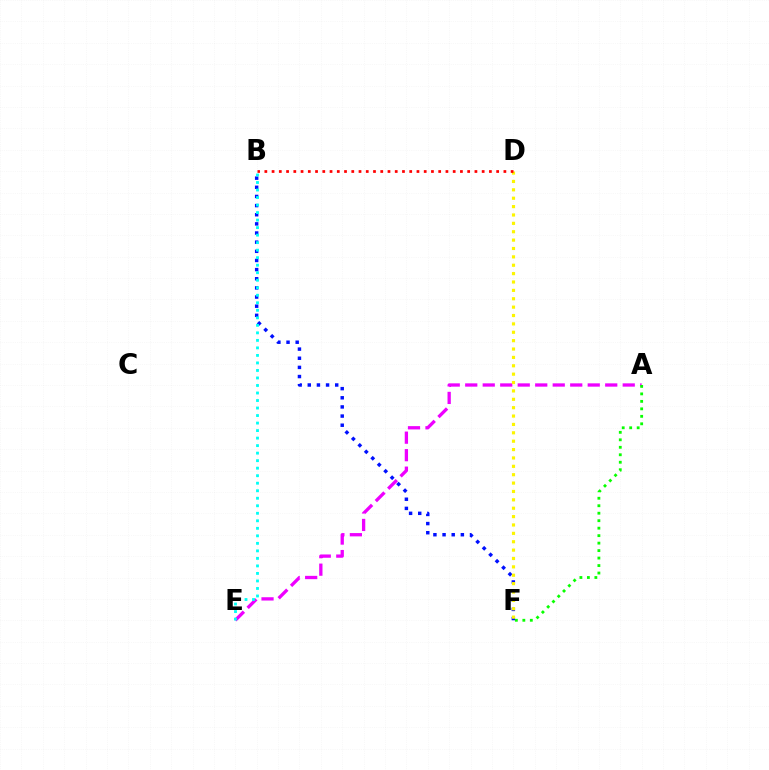{('A', 'E'): [{'color': '#ee00ff', 'line_style': 'dashed', 'thickness': 2.38}], ('B', 'F'): [{'color': '#0010ff', 'line_style': 'dotted', 'thickness': 2.48}], ('D', 'F'): [{'color': '#fcf500', 'line_style': 'dotted', 'thickness': 2.28}], ('B', 'E'): [{'color': '#00fff6', 'line_style': 'dotted', 'thickness': 2.04}], ('B', 'D'): [{'color': '#ff0000', 'line_style': 'dotted', 'thickness': 1.97}], ('A', 'F'): [{'color': '#08ff00', 'line_style': 'dotted', 'thickness': 2.03}]}